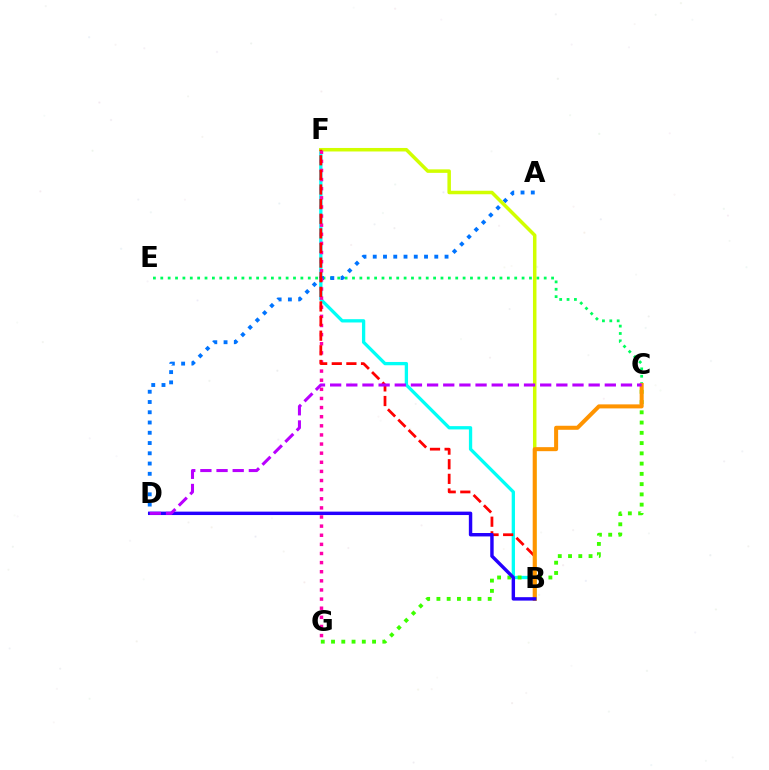{('C', 'E'): [{'color': '#00ff5c', 'line_style': 'dotted', 'thickness': 2.0}], ('B', 'F'): [{'color': '#00fff6', 'line_style': 'solid', 'thickness': 2.37}, {'color': '#d1ff00', 'line_style': 'solid', 'thickness': 2.52}, {'color': '#ff0000', 'line_style': 'dashed', 'thickness': 1.99}], ('A', 'D'): [{'color': '#0074ff', 'line_style': 'dotted', 'thickness': 2.79}], ('C', 'G'): [{'color': '#3dff00', 'line_style': 'dotted', 'thickness': 2.79}], ('F', 'G'): [{'color': '#ff00ac', 'line_style': 'dotted', 'thickness': 2.48}], ('B', 'C'): [{'color': '#ff9400', 'line_style': 'solid', 'thickness': 2.9}], ('B', 'D'): [{'color': '#2500ff', 'line_style': 'solid', 'thickness': 2.46}], ('C', 'D'): [{'color': '#b900ff', 'line_style': 'dashed', 'thickness': 2.19}]}